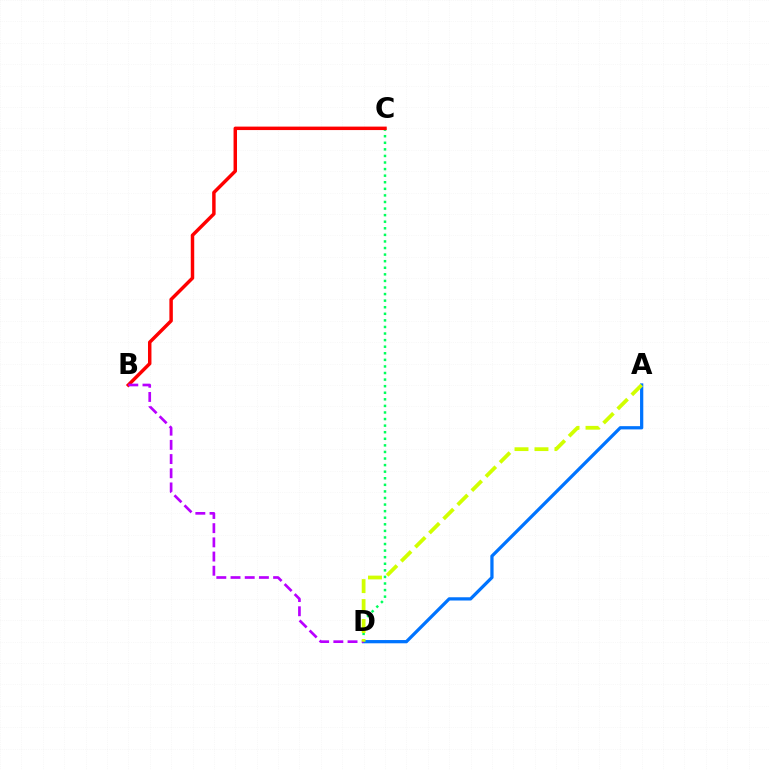{('A', 'D'): [{'color': '#0074ff', 'line_style': 'solid', 'thickness': 2.34}, {'color': '#d1ff00', 'line_style': 'dashed', 'thickness': 2.71}], ('C', 'D'): [{'color': '#00ff5c', 'line_style': 'dotted', 'thickness': 1.79}], ('B', 'C'): [{'color': '#ff0000', 'line_style': 'solid', 'thickness': 2.49}], ('B', 'D'): [{'color': '#b900ff', 'line_style': 'dashed', 'thickness': 1.93}]}